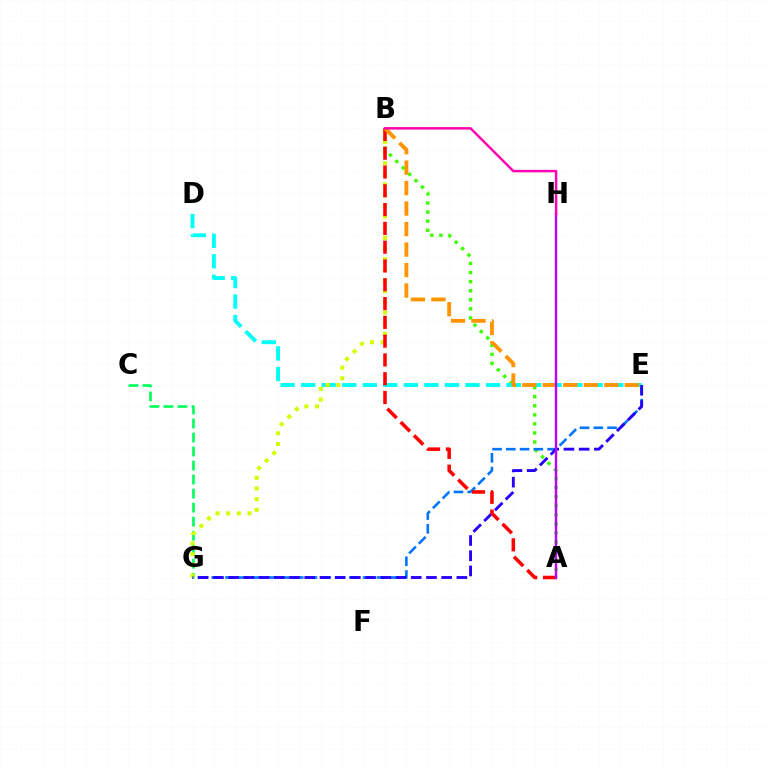{('A', 'B'): [{'color': '#3dff00', 'line_style': 'dotted', 'thickness': 2.46}, {'color': '#ff0000', 'line_style': 'dashed', 'thickness': 2.55}], ('E', 'G'): [{'color': '#0074ff', 'line_style': 'dashed', 'thickness': 1.87}, {'color': '#2500ff', 'line_style': 'dashed', 'thickness': 2.07}], ('C', 'G'): [{'color': '#00ff5c', 'line_style': 'dashed', 'thickness': 1.9}], ('D', 'E'): [{'color': '#00fff6', 'line_style': 'dashed', 'thickness': 2.79}], ('B', 'G'): [{'color': '#d1ff00', 'line_style': 'dotted', 'thickness': 2.9}], ('B', 'E'): [{'color': '#ff9400', 'line_style': 'dashed', 'thickness': 2.78}], ('A', 'H'): [{'color': '#b900ff', 'line_style': 'solid', 'thickness': 1.74}], ('B', 'H'): [{'color': '#ff00ac', 'line_style': 'solid', 'thickness': 1.77}]}